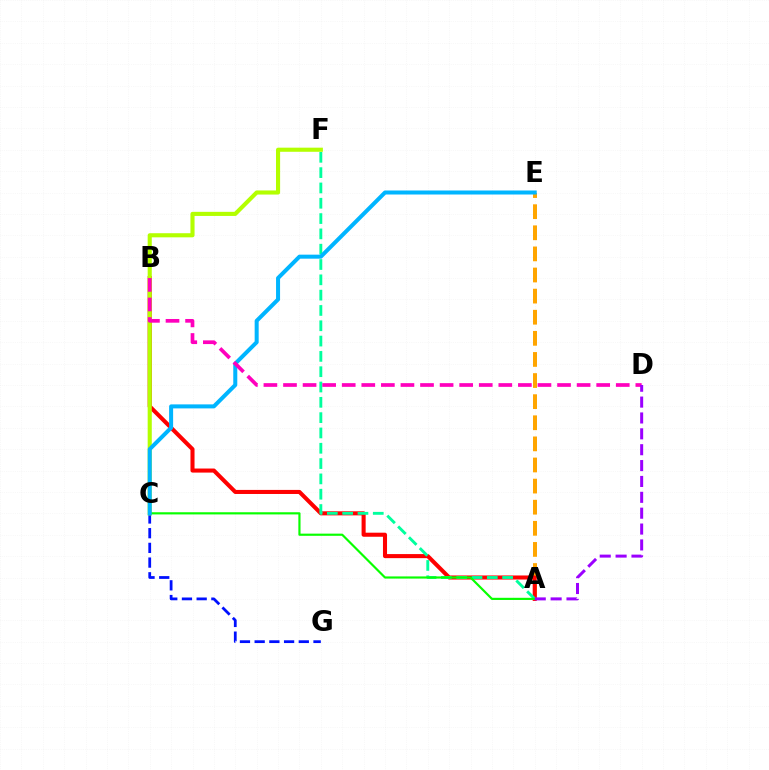{('A', 'E'): [{'color': '#ffa500', 'line_style': 'dashed', 'thickness': 2.87}], ('A', 'B'): [{'color': '#ff0000', 'line_style': 'solid', 'thickness': 2.93}], ('A', 'F'): [{'color': '#00ff9d', 'line_style': 'dashed', 'thickness': 2.08}], ('C', 'G'): [{'color': '#0010ff', 'line_style': 'dashed', 'thickness': 2.0}], ('C', 'F'): [{'color': '#b3ff00', 'line_style': 'solid', 'thickness': 2.96}], ('A', 'C'): [{'color': '#08ff00', 'line_style': 'solid', 'thickness': 1.56}], ('C', 'E'): [{'color': '#00b5ff', 'line_style': 'solid', 'thickness': 2.89}], ('B', 'D'): [{'color': '#ff00bd', 'line_style': 'dashed', 'thickness': 2.66}], ('A', 'D'): [{'color': '#9b00ff', 'line_style': 'dashed', 'thickness': 2.16}]}